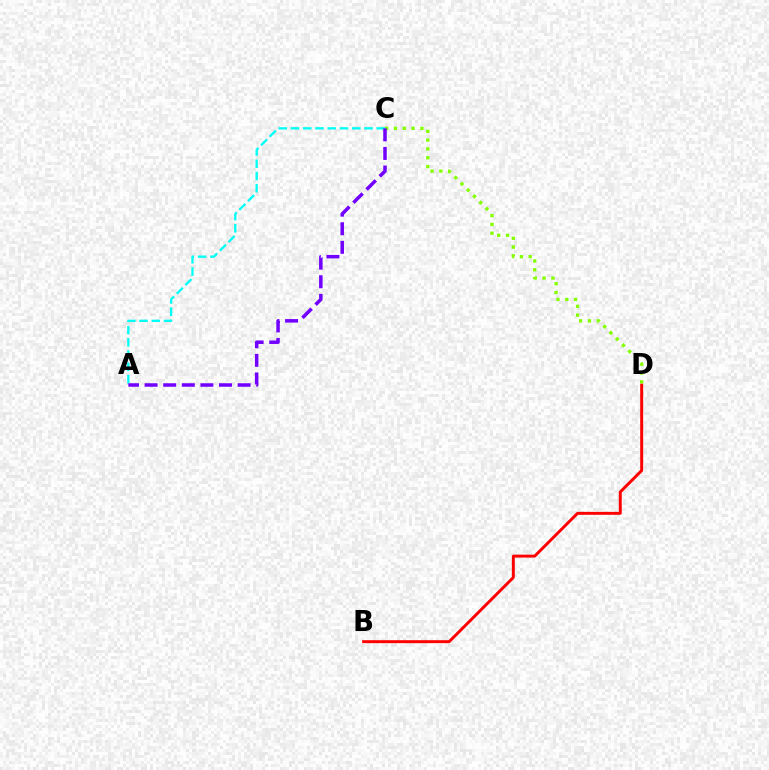{('A', 'C'): [{'color': '#00fff6', 'line_style': 'dashed', 'thickness': 1.66}, {'color': '#7200ff', 'line_style': 'dashed', 'thickness': 2.53}], ('B', 'D'): [{'color': '#ff0000', 'line_style': 'solid', 'thickness': 2.12}], ('C', 'D'): [{'color': '#84ff00', 'line_style': 'dotted', 'thickness': 2.39}]}